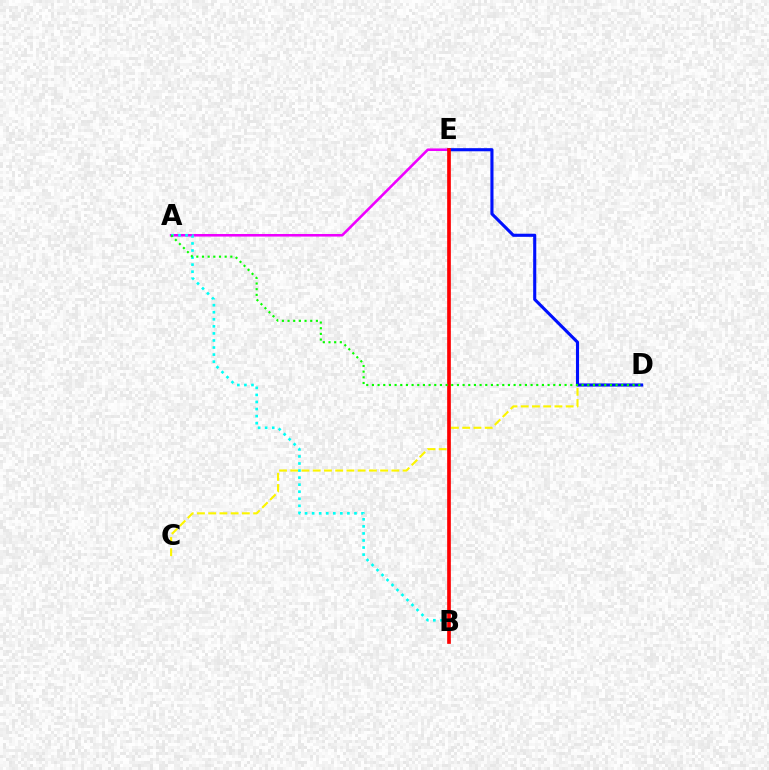{('A', 'E'): [{'color': '#ee00ff', 'line_style': 'solid', 'thickness': 1.85}], ('C', 'D'): [{'color': '#fcf500', 'line_style': 'dashed', 'thickness': 1.53}], ('A', 'B'): [{'color': '#00fff6', 'line_style': 'dotted', 'thickness': 1.92}], ('D', 'E'): [{'color': '#0010ff', 'line_style': 'solid', 'thickness': 2.23}], ('B', 'E'): [{'color': '#ff0000', 'line_style': 'solid', 'thickness': 2.65}], ('A', 'D'): [{'color': '#08ff00', 'line_style': 'dotted', 'thickness': 1.54}]}